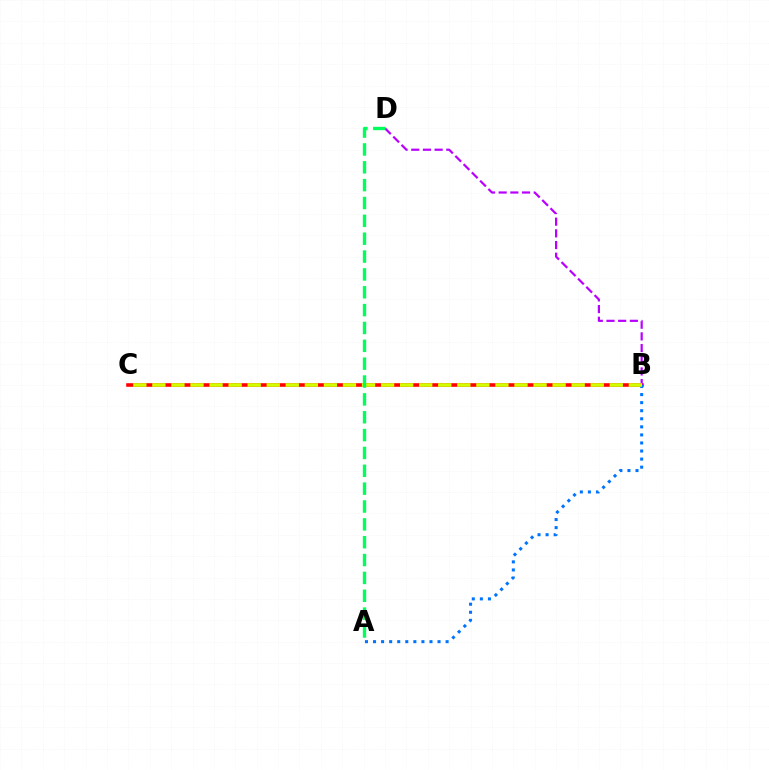{('B', 'C'): [{'color': '#ff0000', 'line_style': 'solid', 'thickness': 2.58}, {'color': '#d1ff00', 'line_style': 'dashed', 'thickness': 2.59}], ('B', 'D'): [{'color': '#b900ff', 'line_style': 'dashed', 'thickness': 1.59}], ('A', 'B'): [{'color': '#0074ff', 'line_style': 'dotted', 'thickness': 2.19}], ('A', 'D'): [{'color': '#00ff5c', 'line_style': 'dashed', 'thickness': 2.43}]}